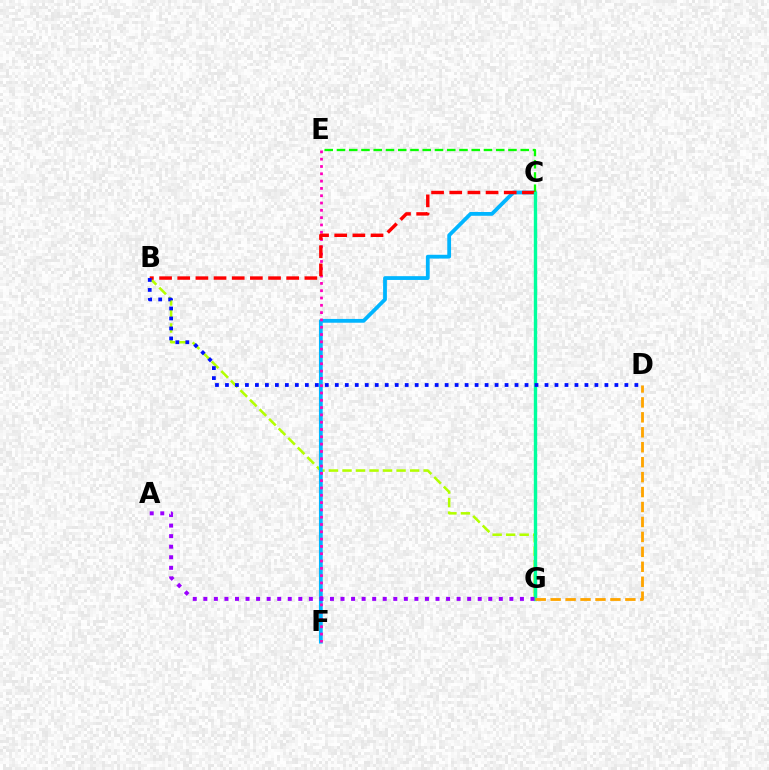{('B', 'G'): [{'color': '#b3ff00', 'line_style': 'dashed', 'thickness': 1.84}], ('C', 'F'): [{'color': '#00b5ff', 'line_style': 'solid', 'thickness': 2.73}], ('E', 'F'): [{'color': '#ff00bd', 'line_style': 'dotted', 'thickness': 1.99}], ('C', 'E'): [{'color': '#08ff00', 'line_style': 'dashed', 'thickness': 1.66}], ('B', 'C'): [{'color': '#ff0000', 'line_style': 'dashed', 'thickness': 2.47}], ('C', 'G'): [{'color': '#00ff9d', 'line_style': 'solid', 'thickness': 2.43}], ('B', 'D'): [{'color': '#0010ff', 'line_style': 'dotted', 'thickness': 2.71}], ('A', 'G'): [{'color': '#9b00ff', 'line_style': 'dotted', 'thickness': 2.87}], ('D', 'G'): [{'color': '#ffa500', 'line_style': 'dashed', 'thickness': 2.03}]}